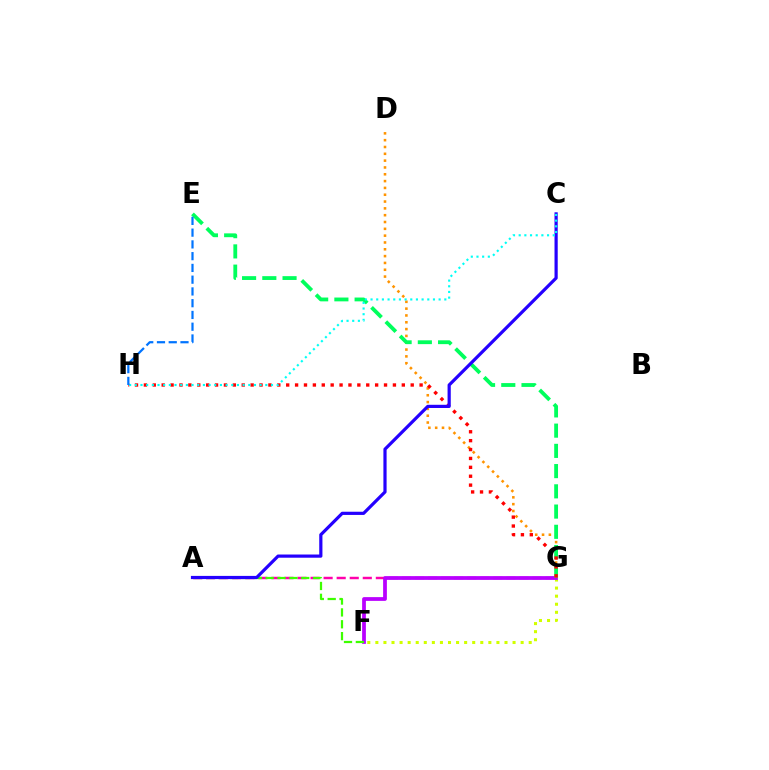{('A', 'G'): [{'color': '#ff00ac', 'line_style': 'dashed', 'thickness': 1.77}], ('F', 'G'): [{'color': '#d1ff00', 'line_style': 'dotted', 'thickness': 2.19}, {'color': '#b900ff', 'line_style': 'solid', 'thickness': 2.71}], ('D', 'G'): [{'color': '#ff9400', 'line_style': 'dotted', 'thickness': 1.85}], ('A', 'F'): [{'color': '#3dff00', 'line_style': 'dashed', 'thickness': 1.61}], ('E', 'G'): [{'color': '#00ff5c', 'line_style': 'dashed', 'thickness': 2.75}], ('G', 'H'): [{'color': '#ff0000', 'line_style': 'dotted', 'thickness': 2.42}], ('A', 'C'): [{'color': '#2500ff', 'line_style': 'solid', 'thickness': 2.3}], ('C', 'H'): [{'color': '#00fff6', 'line_style': 'dotted', 'thickness': 1.54}], ('E', 'H'): [{'color': '#0074ff', 'line_style': 'dashed', 'thickness': 1.6}]}